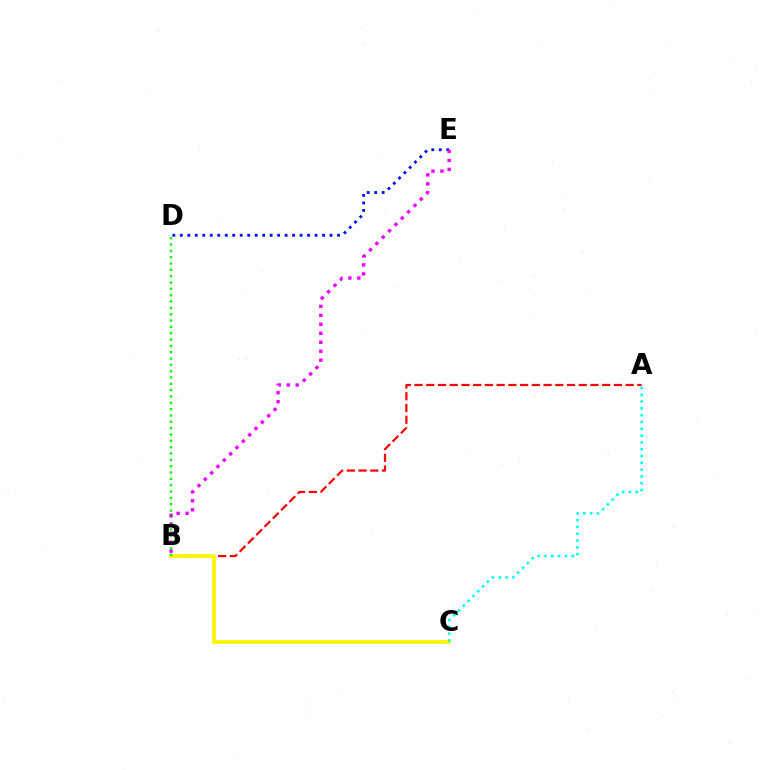{('A', 'B'): [{'color': '#ff0000', 'line_style': 'dashed', 'thickness': 1.59}], ('D', 'E'): [{'color': '#0010ff', 'line_style': 'dotted', 'thickness': 2.03}], ('B', 'C'): [{'color': '#fcf500', 'line_style': 'solid', 'thickness': 2.68}], ('A', 'C'): [{'color': '#00fff6', 'line_style': 'dotted', 'thickness': 1.85}], ('B', 'D'): [{'color': '#08ff00', 'line_style': 'dotted', 'thickness': 1.72}], ('B', 'E'): [{'color': '#ee00ff', 'line_style': 'dotted', 'thickness': 2.44}]}